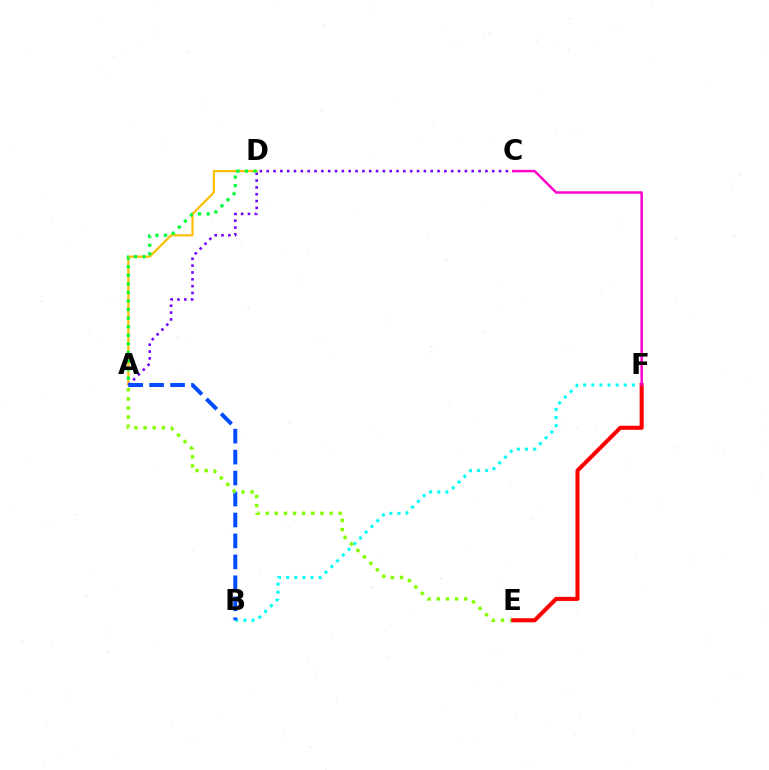{('A', 'D'): [{'color': '#ffbd00', 'line_style': 'solid', 'thickness': 1.55}, {'color': '#00ff39', 'line_style': 'dotted', 'thickness': 2.33}], ('A', 'C'): [{'color': '#7200ff', 'line_style': 'dotted', 'thickness': 1.86}], ('B', 'F'): [{'color': '#00fff6', 'line_style': 'dotted', 'thickness': 2.2}], ('A', 'B'): [{'color': '#004bff', 'line_style': 'dashed', 'thickness': 2.85}], ('A', 'E'): [{'color': '#84ff00', 'line_style': 'dotted', 'thickness': 2.48}], ('E', 'F'): [{'color': '#ff0000', 'line_style': 'solid', 'thickness': 2.93}], ('C', 'F'): [{'color': '#ff00cf', 'line_style': 'solid', 'thickness': 1.78}]}